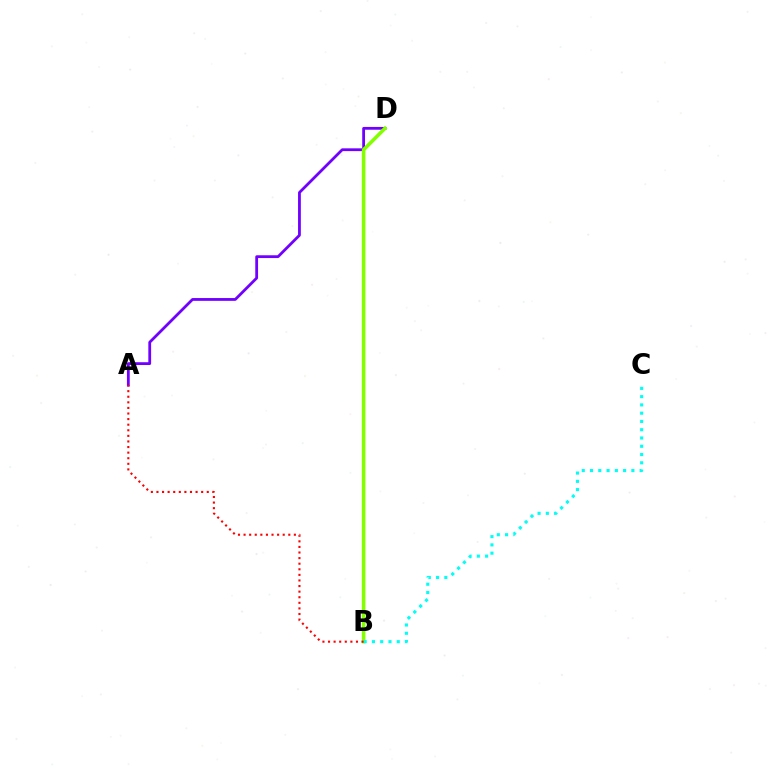{('A', 'D'): [{'color': '#7200ff', 'line_style': 'solid', 'thickness': 2.01}], ('B', 'D'): [{'color': '#84ff00', 'line_style': 'solid', 'thickness': 2.57}], ('B', 'C'): [{'color': '#00fff6', 'line_style': 'dotted', 'thickness': 2.25}], ('A', 'B'): [{'color': '#ff0000', 'line_style': 'dotted', 'thickness': 1.52}]}